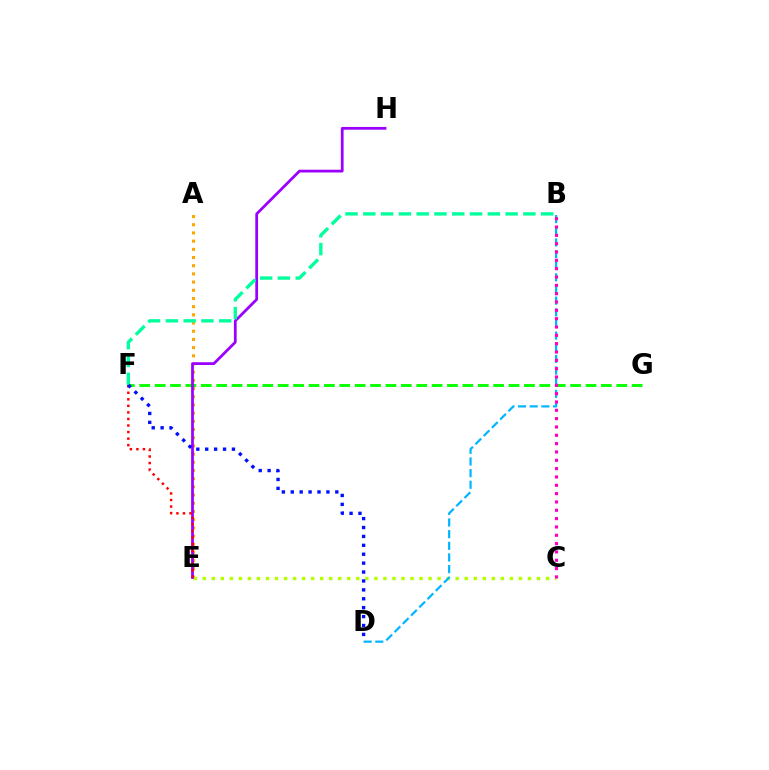{('A', 'E'): [{'color': '#ffa500', 'line_style': 'dotted', 'thickness': 2.23}], ('C', 'E'): [{'color': '#b3ff00', 'line_style': 'dotted', 'thickness': 2.45}], ('F', 'G'): [{'color': '#08ff00', 'line_style': 'dashed', 'thickness': 2.09}], ('B', 'D'): [{'color': '#00b5ff', 'line_style': 'dashed', 'thickness': 1.58}], ('E', 'H'): [{'color': '#9b00ff', 'line_style': 'solid', 'thickness': 1.99}], ('B', 'C'): [{'color': '#ff00bd', 'line_style': 'dotted', 'thickness': 2.26}], ('E', 'F'): [{'color': '#ff0000', 'line_style': 'dotted', 'thickness': 1.78}], ('B', 'F'): [{'color': '#00ff9d', 'line_style': 'dashed', 'thickness': 2.42}], ('D', 'F'): [{'color': '#0010ff', 'line_style': 'dotted', 'thickness': 2.42}]}